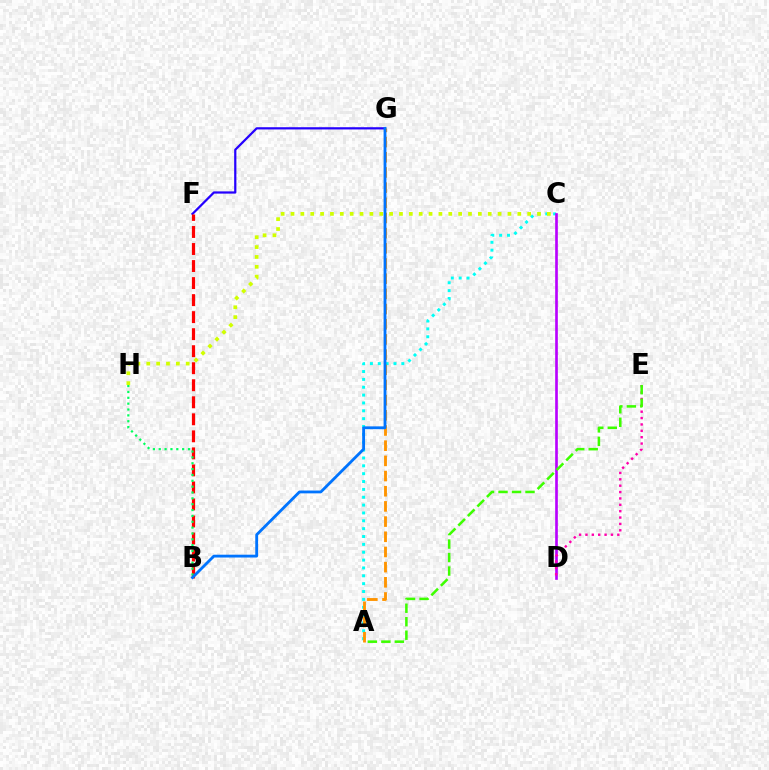{('A', 'C'): [{'color': '#00fff6', 'line_style': 'dotted', 'thickness': 2.13}], ('C', 'D'): [{'color': '#b900ff', 'line_style': 'solid', 'thickness': 1.91}], ('A', 'G'): [{'color': '#ff9400', 'line_style': 'dashed', 'thickness': 2.06}], ('F', 'G'): [{'color': '#2500ff', 'line_style': 'solid', 'thickness': 1.61}], ('D', 'E'): [{'color': '#ff00ac', 'line_style': 'dotted', 'thickness': 1.73}], ('B', 'F'): [{'color': '#ff0000', 'line_style': 'dashed', 'thickness': 2.31}], ('A', 'E'): [{'color': '#3dff00', 'line_style': 'dashed', 'thickness': 1.83}], ('C', 'H'): [{'color': '#d1ff00', 'line_style': 'dotted', 'thickness': 2.68}], ('B', 'H'): [{'color': '#00ff5c', 'line_style': 'dotted', 'thickness': 1.59}], ('B', 'G'): [{'color': '#0074ff', 'line_style': 'solid', 'thickness': 2.03}]}